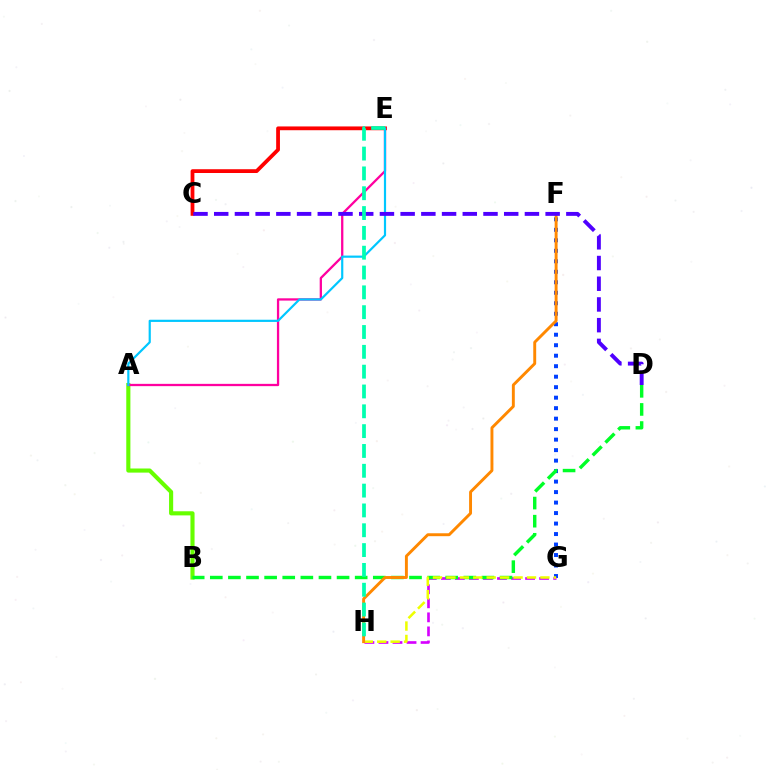{('A', 'B'): [{'color': '#66ff00', 'line_style': 'solid', 'thickness': 2.97}], ('F', 'G'): [{'color': '#003fff', 'line_style': 'dotted', 'thickness': 2.85}], ('A', 'E'): [{'color': '#ff00a0', 'line_style': 'solid', 'thickness': 1.65}, {'color': '#00c7ff', 'line_style': 'solid', 'thickness': 1.58}], ('G', 'H'): [{'color': '#d600ff', 'line_style': 'dashed', 'thickness': 1.91}, {'color': '#eeff00', 'line_style': 'dashed', 'thickness': 1.82}], ('B', 'D'): [{'color': '#00ff27', 'line_style': 'dashed', 'thickness': 2.46}], ('C', 'E'): [{'color': '#ff0000', 'line_style': 'solid', 'thickness': 2.72}], ('F', 'H'): [{'color': '#ff8800', 'line_style': 'solid', 'thickness': 2.1}], ('C', 'D'): [{'color': '#4f00ff', 'line_style': 'dashed', 'thickness': 2.81}], ('E', 'H'): [{'color': '#00ffaf', 'line_style': 'dashed', 'thickness': 2.69}]}